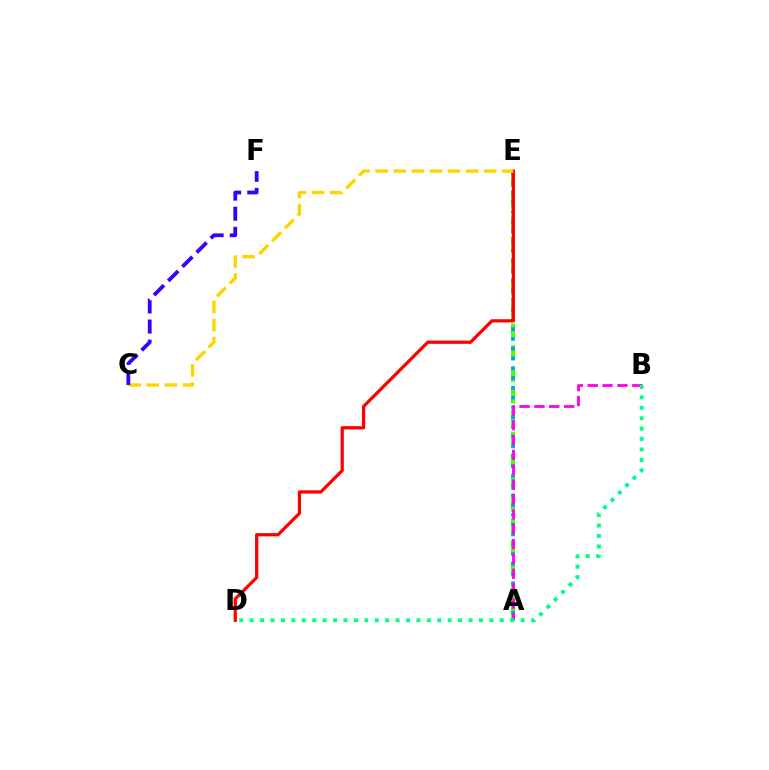{('A', 'E'): [{'color': '#4fff00', 'line_style': 'dashed', 'thickness': 2.94}, {'color': '#009eff', 'line_style': 'dotted', 'thickness': 2.65}], ('A', 'B'): [{'color': '#ff00ed', 'line_style': 'dashed', 'thickness': 2.02}], ('D', 'E'): [{'color': '#ff0000', 'line_style': 'solid', 'thickness': 2.33}], ('C', 'E'): [{'color': '#ffd500', 'line_style': 'dashed', 'thickness': 2.46}], ('B', 'D'): [{'color': '#00ff86', 'line_style': 'dotted', 'thickness': 2.83}], ('C', 'F'): [{'color': '#3700ff', 'line_style': 'dashed', 'thickness': 2.73}]}